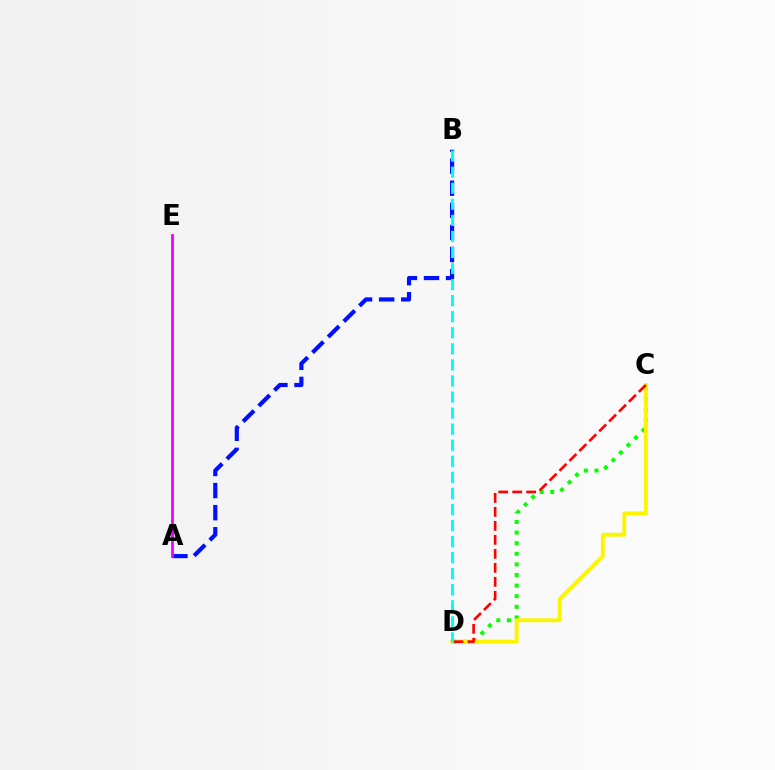{('A', 'B'): [{'color': '#0010ff', 'line_style': 'dashed', 'thickness': 3.0}], ('C', 'D'): [{'color': '#08ff00', 'line_style': 'dotted', 'thickness': 2.88}, {'color': '#fcf500', 'line_style': 'solid', 'thickness': 2.79}, {'color': '#ff0000', 'line_style': 'dashed', 'thickness': 1.9}], ('B', 'D'): [{'color': '#00fff6', 'line_style': 'dashed', 'thickness': 2.18}], ('A', 'E'): [{'color': '#ee00ff', 'line_style': 'solid', 'thickness': 1.99}]}